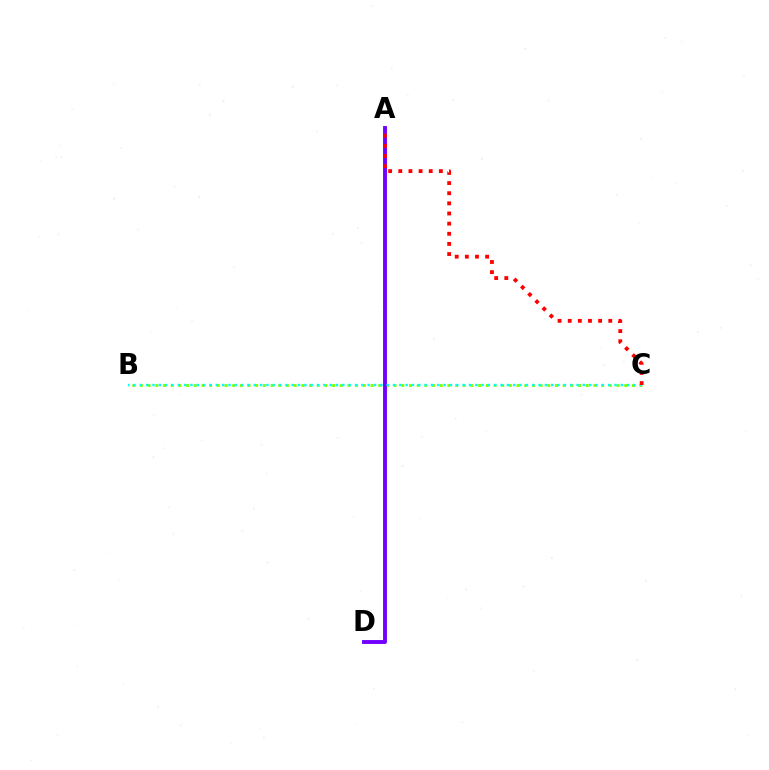{('B', 'C'): [{'color': '#84ff00', 'line_style': 'dotted', 'thickness': 2.09}, {'color': '#00fff6', 'line_style': 'dotted', 'thickness': 1.72}], ('A', 'D'): [{'color': '#7200ff', 'line_style': 'solid', 'thickness': 2.8}], ('A', 'C'): [{'color': '#ff0000', 'line_style': 'dotted', 'thickness': 2.76}]}